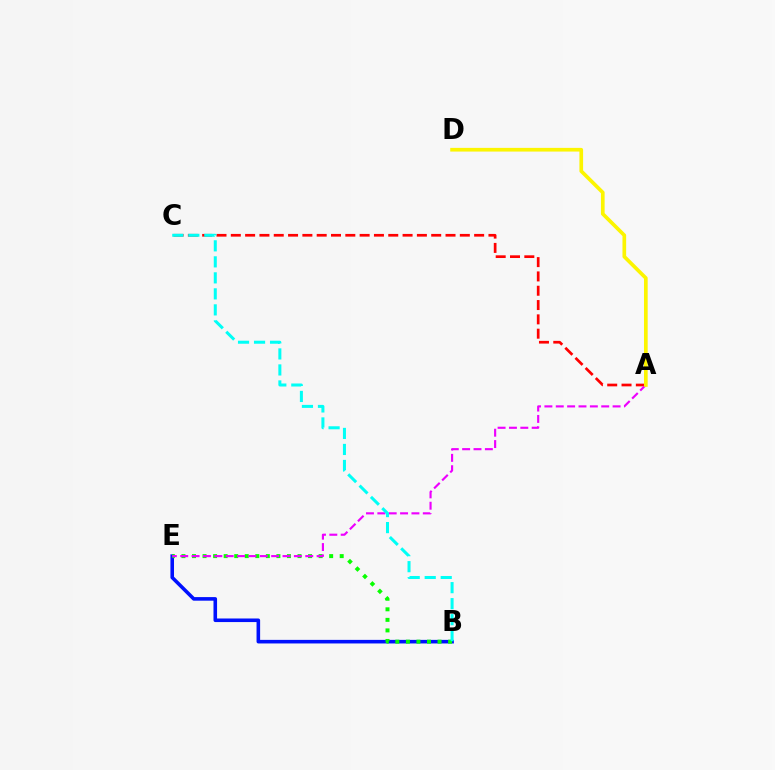{('B', 'E'): [{'color': '#0010ff', 'line_style': 'solid', 'thickness': 2.58}, {'color': '#08ff00', 'line_style': 'dotted', 'thickness': 2.87}], ('A', 'C'): [{'color': '#ff0000', 'line_style': 'dashed', 'thickness': 1.94}], ('A', 'E'): [{'color': '#ee00ff', 'line_style': 'dashed', 'thickness': 1.54}], ('B', 'C'): [{'color': '#00fff6', 'line_style': 'dashed', 'thickness': 2.17}], ('A', 'D'): [{'color': '#fcf500', 'line_style': 'solid', 'thickness': 2.65}]}